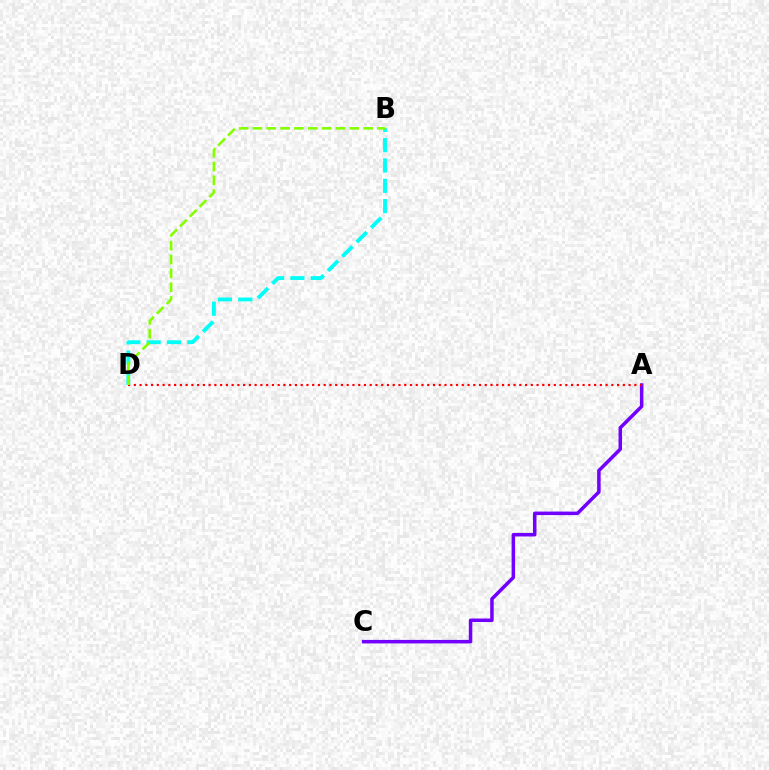{('A', 'C'): [{'color': '#7200ff', 'line_style': 'solid', 'thickness': 2.53}], ('A', 'D'): [{'color': '#ff0000', 'line_style': 'dotted', 'thickness': 1.56}], ('B', 'D'): [{'color': '#00fff6', 'line_style': 'dashed', 'thickness': 2.76}, {'color': '#84ff00', 'line_style': 'dashed', 'thickness': 1.88}]}